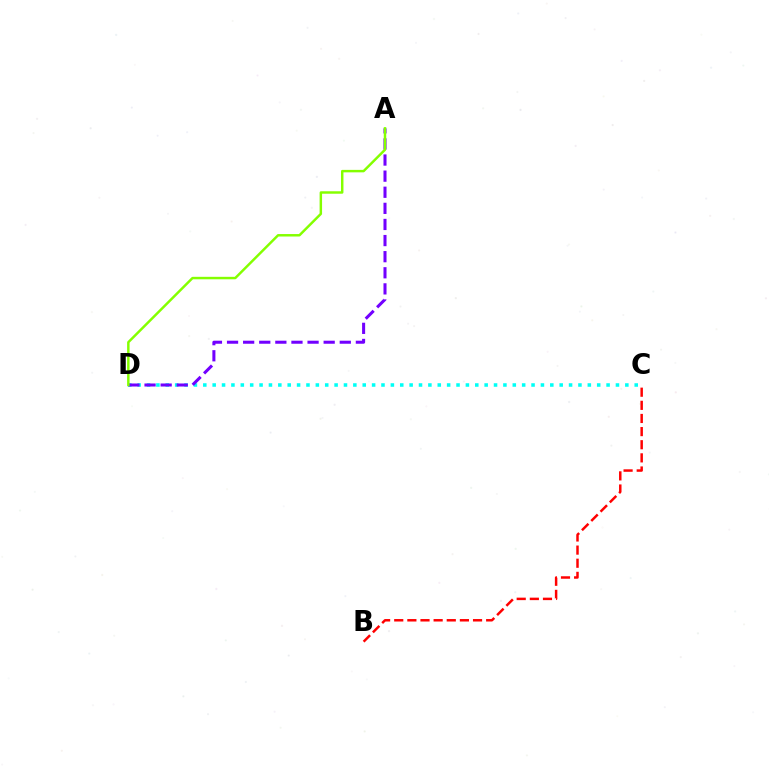{('C', 'D'): [{'color': '#00fff6', 'line_style': 'dotted', 'thickness': 2.55}], ('B', 'C'): [{'color': '#ff0000', 'line_style': 'dashed', 'thickness': 1.78}], ('A', 'D'): [{'color': '#7200ff', 'line_style': 'dashed', 'thickness': 2.19}, {'color': '#84ff00', 'line_style': 'solid', 'thickness': 1.77}]}